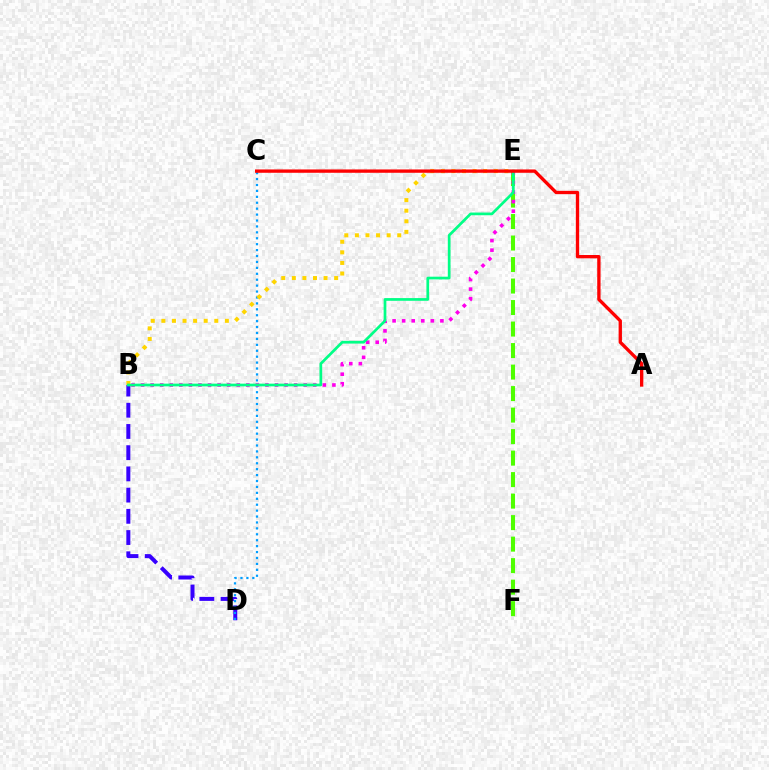{('E', 'F'): [{'color': '#4fff00', 'line_style': 'dashed', 'thickness': 2.92}], ('B', 'D'): [{'color': '#3700ff', 'line_style': 'dashed', 'thickness': 2.88}], ('C', 'D'): [{'color': '#009eff', 'line_style': 'dotted', 'thickness': 1.61}], ('B', 'E'): [{'color': '#ffd500', 'line_style': 'dotted', 'thickness': 2.88}, {'color': '#ff00ed', 'line_style': 'dotted', 'thickness': 2.6}, {'color': '#00ff86', 'line_style': 'solid', 'thickness': 1.95}], ('A', 'C'): [{'color': '#ff0000', 'line_style': 'solid', 'thickness': 2.4}]}